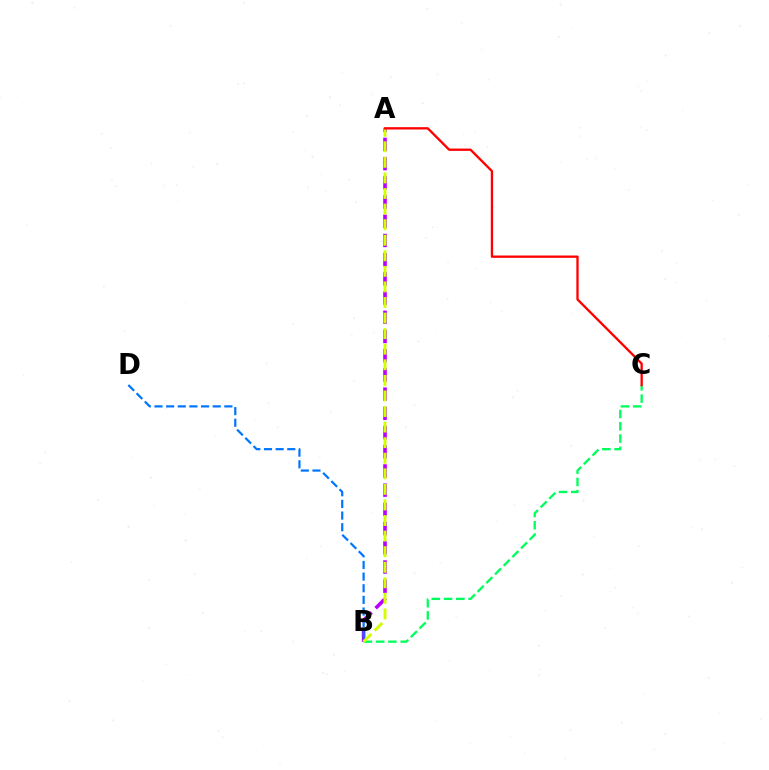{('B', 'C'): [{'color': '#00ff5c', 'line_style': 'dashed', 'thickness': 1.67}], ('A', 'B'): [{'color': '#b900ff', 'line_style': 'dashed', 'thickness': 2.61}, {'color': '#d1ff00', 'line_style': 'dashed', 'thickness': 2.12}], ('B', 'D'): [{'color': '#0074ff', 'line_style': 'dashed', 'thickness': 1.58}], ('A', 'C'): [{'color': '#ff0000', 'line_style': 'solid', 'thickness': 1.68}]}